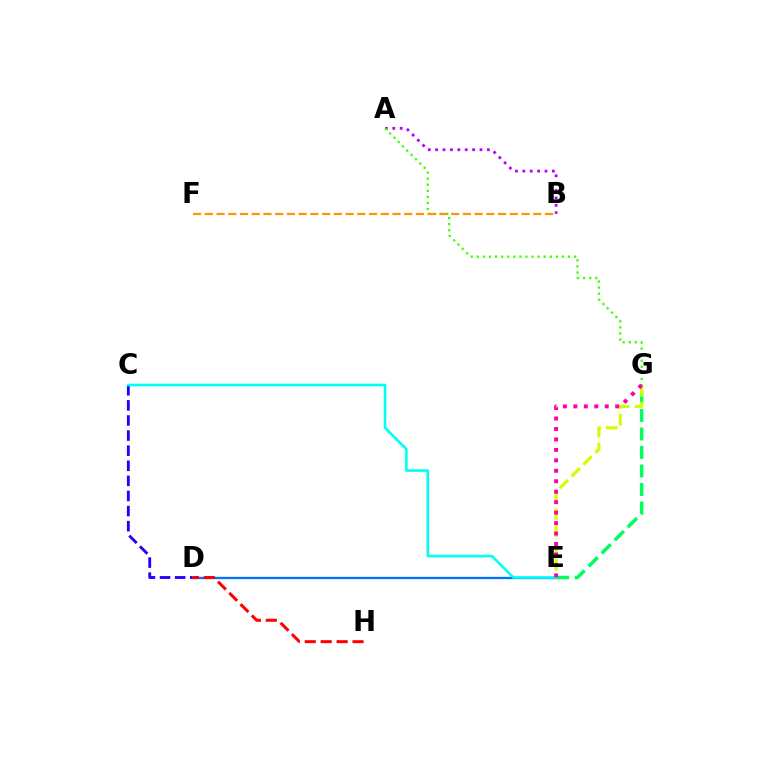{('A', 'B'): [{'color': '#b900ff', 'line_style': 'dotted', 'thickness': 2.01}], ('A', 'G'): [{'color': '#3dff00', 'line_style': 'dotted', 'thickness': 1.65}], ('D', 'E'): [{'color': '#0074ff', 'line_style': 'solid', 'thickness': 1.66}], ('C', 'D'): [{'color': '#2500ff', 'line_style': 'dashed', 'thickness': 2.05}], ('E', 'G'): [{'color': '#00ff5c', 'line_style': 'dashed', 'thickness': 2.51}, {'color': '#d1ff00', 'line_style': 'dashed', 'thickness': 2.27}, {'color': '#ff00ac', 'line_style': 'dotted', 'thickness': 2.84}], ('C', 'E'): [{'color': '#00fff6', 'line_style': 'solid', 'thickness': 1.88}], ('D', 'H'): [{'color': '#ff0000', 'line_style': 'dashed', 'thickness': 2.16}], ('B', 'F'): [{'color': '#ff9400', 'line_style': 'dashed', 'thickness': 1.59}]}